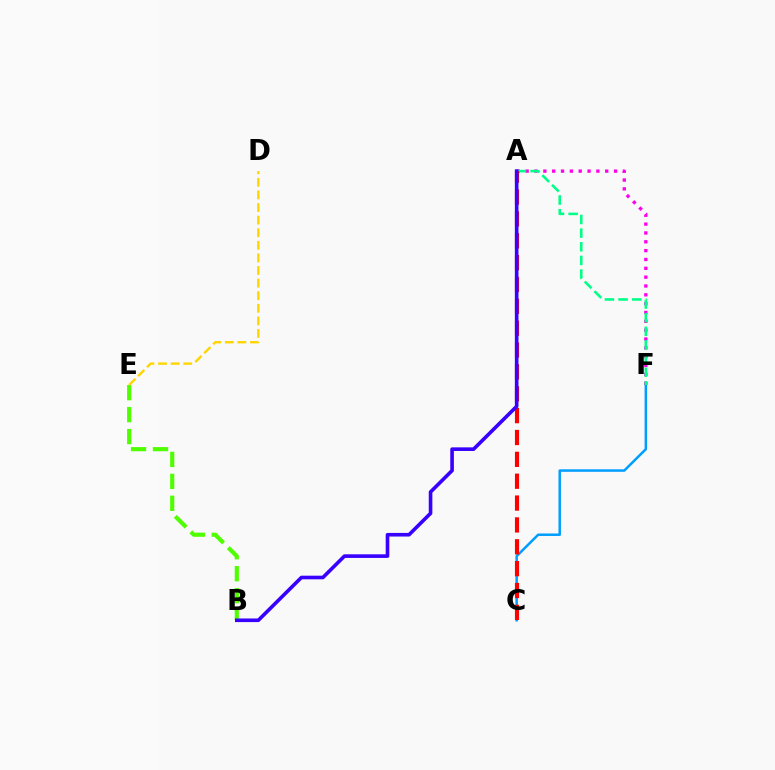{('C', 'F'): [{'color': '#009eff', 'line_style': 'solid', 'thickness': 1.8}], ('A', 'F'): [{'color': '#ff00ed', 'line_style': 'dotted', 'thickness': 2.4}, {'color': '#00ff86', 'line_style': 'dashed', 'thickness': 1.86}], ('A', 'C'): [{'color': '#ff0000', 'line_style': 'dashed', 'thickness': 2.97}], ('B', 'E'): [{'color': '#4fff00', 'line_style': 'dashed', 'thickness': 2.98}], ('D', 'E'): [{'color': '#ffd500', 'line_style': 'dashed', 'thickness': 1.71}], ('A', 'B'): [{'color': '#3700ff', 'line_style': 'solid', 'thickness': 2.6}]}